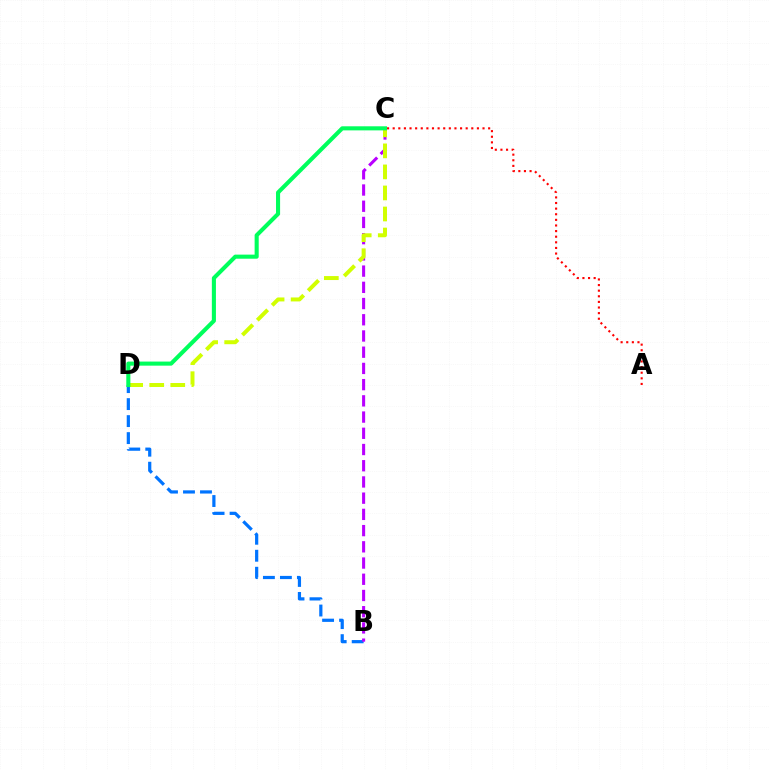{('B', 'D'): [{'color': '#0074ff', 'line_style': 'dashed', 'thickness': 2.31}], ('A', 'C'): [{'color': '#ff0000', 'line_style': 'dotted', 'thickness': 1.53}], ('B', 'C'): [{'color': '#b900ff', 'line_style': 'dashed', 'thickness': 2.2}], ('C', 'D'): [{'color': '#d1ff00', 'line_style': 'dashed', 'thickness': 2.86}, {'color': '#00ff5c', 'line_style': 'solid', 'thickness': 2.94}]}